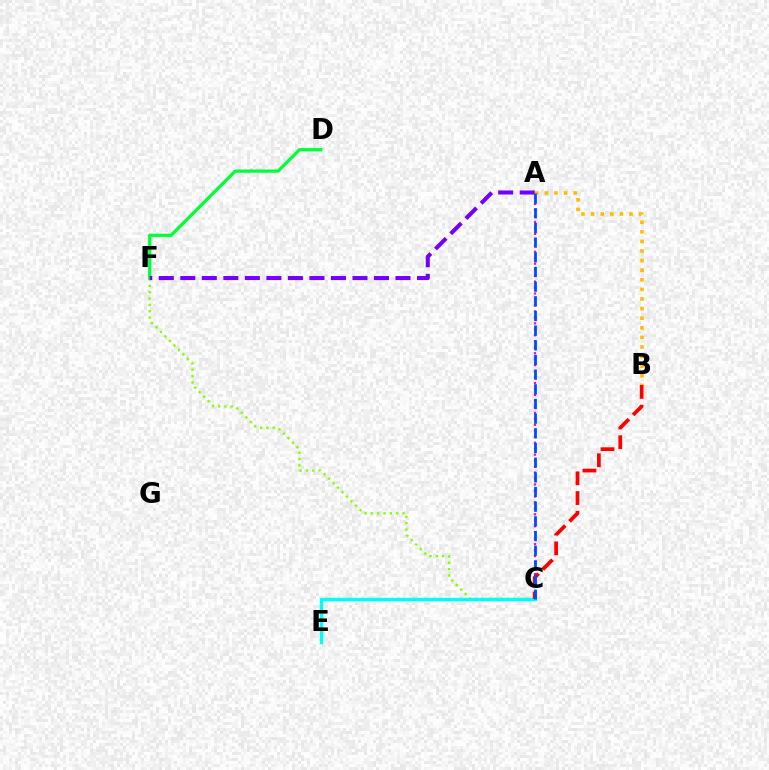{('C', 'F'): [{'color': '#84ff00', 'line_style': 'dotted', 'thickness': 1.72}], ('C', 'E'): [{'color': '#00fff6', 'line_style': 'solid', 'thickness': 2.45}], ('D', 'F'): [{'color': '#00ff39', 'line_style': 'solid', 'thickness': 2.34}], ('A', 'C'): [{'color': '#ff00cf', 'line_style': 'dotted', 'thickness': 1.62}, {'color': '#004bff', 'line_style': 'dashed', 'thickness': 1.99}], ('A', 'B'): [{'color': '#ffbd00', 'line_style': 'dotted', 'thickness': 2.61}], ('B', 'C'): [{'color': '#ff0000', 'line_style': 'dashed', 'thickness': 2.68}], ('A', 'F'): [{'color': '#7200ff', 'line_style': 'dashed', 'thickness': 2.92}]}